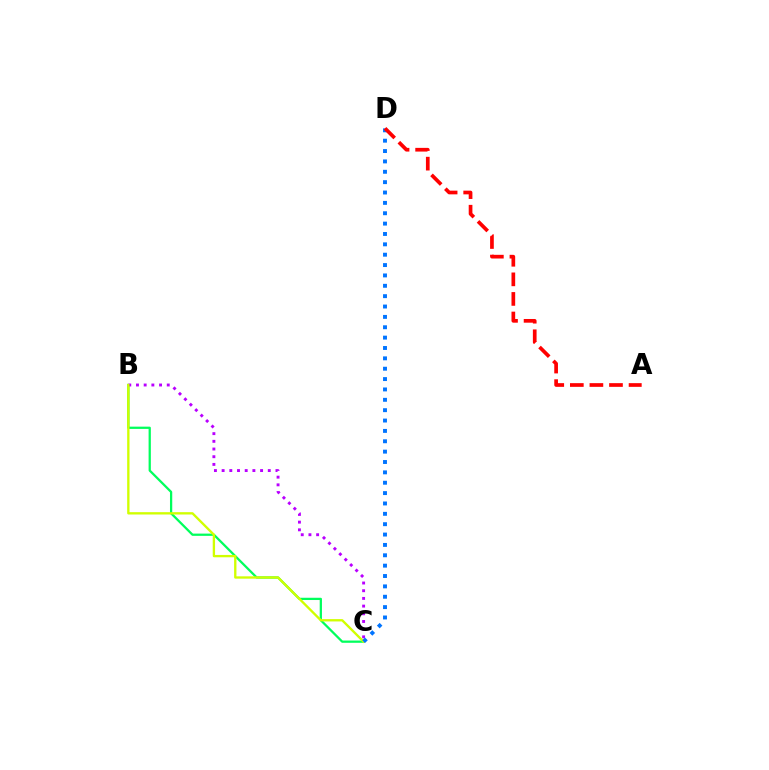{('B', 'C'): [{'color': '#00ff5c', 'line_style': 'solid', 'thickness': 1.63}, {'color': '#b900ff', 'line_style': 'dotted', 'thickness': 2.09}, {'color': '#d1ff00', 'line_style': 'solid', 'thickness': 1.69}], ('C', 'D'): [{'color': '#0074ff', 'line_style': 'dotted', 'thickness': 2.82}], ('A', 'D'): [{'color': '#ff0000', 'line_style': 'dashed', 'thickness': 2.66}]}